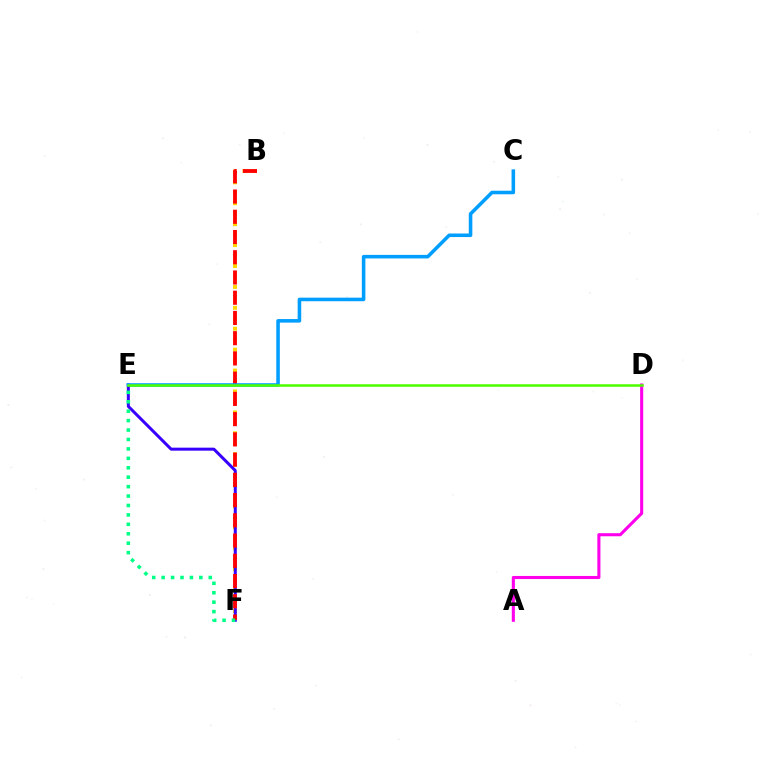{('B', 'F'): [{'color': '#ffd500', 'line_style': 'dotted', 'thickness': 2.84}, {'color': '#ff0000', 'line_style': 'dashed', 'thickness': 2.75}], ('E', 'F'): [{'color': '#3700ff', 'line_style': 'solid', 'thickness': 2.16}, {'color': '#00ff86', 'line_style': 'dotted', 'thickness': 2.56}], ('A', 'D'): [{'color': '#ff00ed', 'line_style': 'solid', 'thickness': 2.22}], ('C', 'E'): [{'color': '#009eff', 'line_style': 'solid', 'thickness': 2.56}], ('D', 'E'): [{'color': '#4fff00', 'line_style': 'solid', 'thickness': 1.82}]}